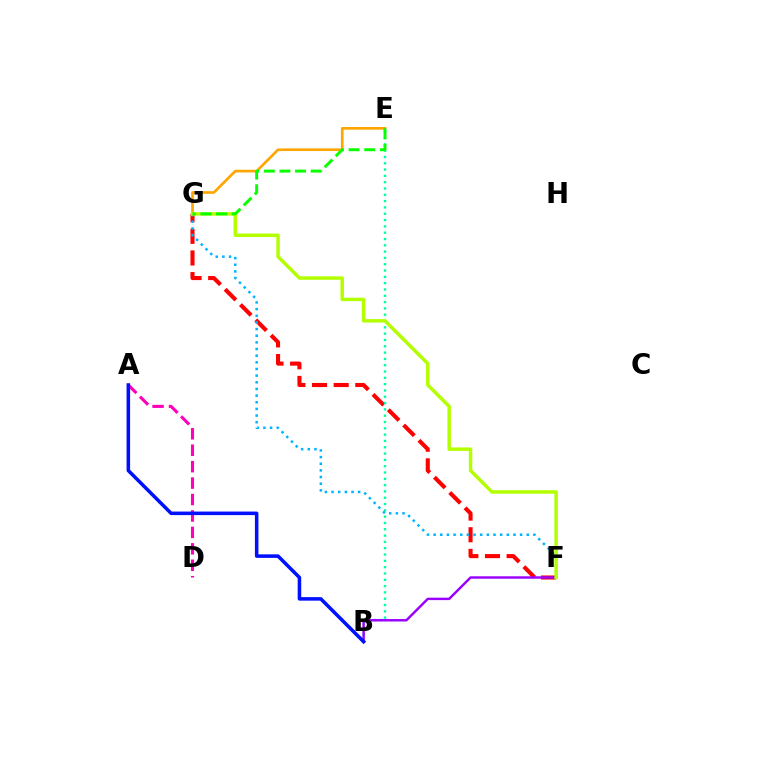{('F', 'G'): [{'color': '#ff0000', 'line_style': 'dashed', 'thickness': 2.94}, {'color': '#00b5ff', 'line_style': 'dotted', 'thickness': 1.81}, {'color': '#b3ff00', 'line_style': 'solid', 'thickness': 2.49}], ('B', 'E'): [{'color': '#00ff9d', 'line_style': 'dotted', 'thickness': 1.71}], ('A', 'D'): [{'color': '#ff00bd', 'line_style': 'dashed', 'thickness': 2.23}], ('B', 'F'): [{'color': '#9b00ff', 'line_style': 'solid', 'thickness': 1.76}], ('E', 'G'): [{'color': '#ffa500', 'line_style': 'solid', 'thickness': 1.92}, {'color': '#08ff00', 'line_style': 'dashed', 'thickness': 2.12}], ('A', 'B'): [{'color': '#0010ff', 'line_style': 'solid', 'thickness': 2.55}]}